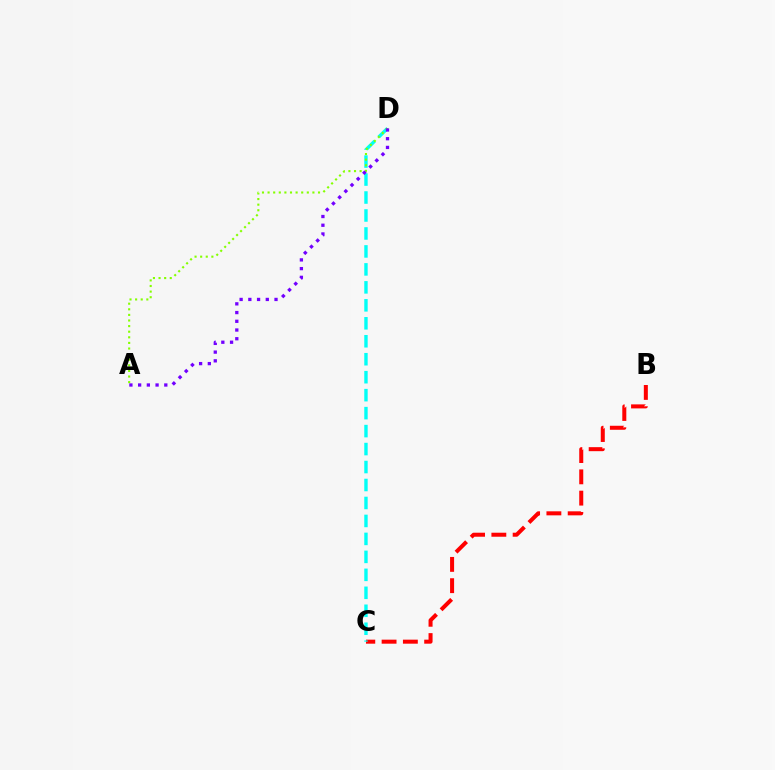{('B', 'C'): [{'color': '#ff0000', 'line_style': 'dashed', 'thickness': 2.89}], ('C', 'D'): [{'color': '#00fff6', 'line_style': 'dashed', 'thickness': 2.44}], ('A', 'D'): [{'color': '#84ff00', 'line_style': 'dotted', 'thickness': 1.52}, {'color': '#7200ff', 'line_style': 'dotted', 'thickness': 2.37}]}